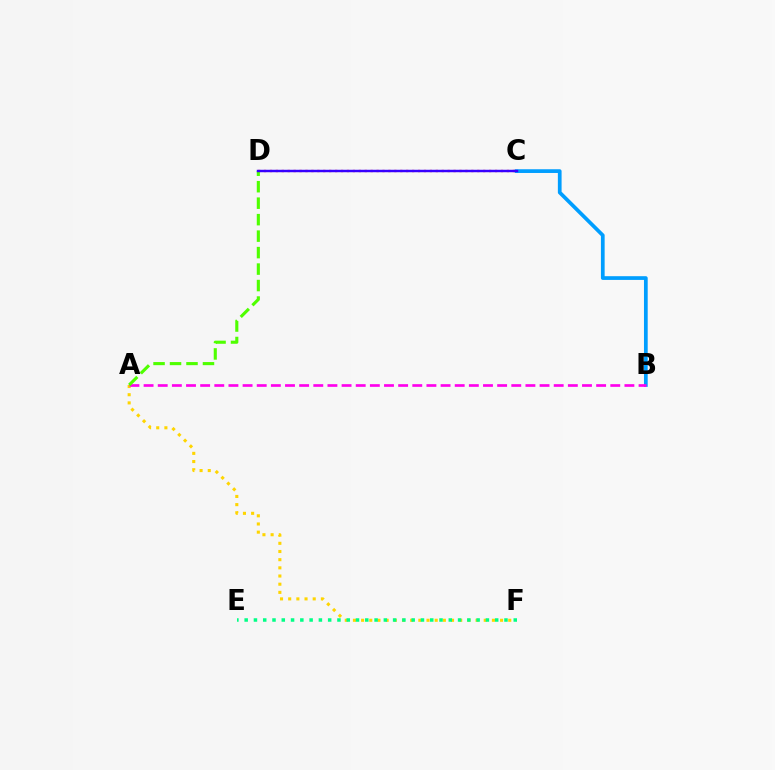{('A', 'F'): [{'color': '#ffd500', 'line_style': 'dotted', 'thickness': 2.22}], ('B', 'C'): [{'color': '#009eff', 'line_style': 'solid', 'thickness': 2.68}], ('A', 'B'): [{'color': '#ff00ed', 'line_style': 'dashed', 'thickness': 1.92}], ('C', 'D'): [{'color': '#ff0000', 'line_style': 'dotted', 'thickness': 1.61}, {'color': '#3700ff', 'line_style': 'solid', 'thickness': 1.76}], ('A', 'D'): [{'color': '#4fff00', 'line_style': 'dashed', 'thickness': 2.24}], ('E', 'F'): [{'color': '#00ff86', 'line_style': 'dotted', 'thickness': 2.52}]}